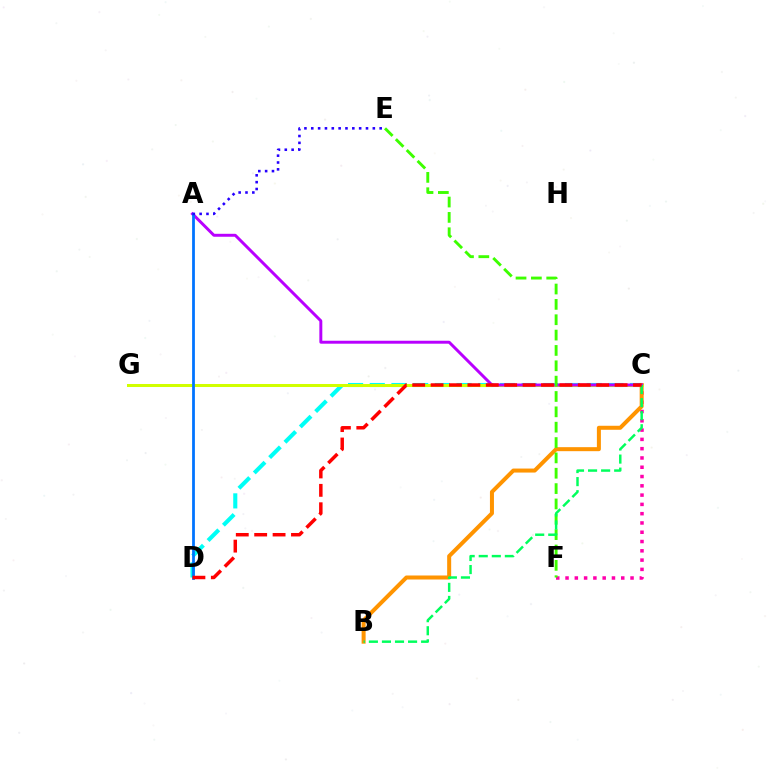{('C', 'F'): [{'color': '#ff00ac', 'line_style': 'dotted', 'thickness': 2.52}], ('C', 'D'): [{'color': '#00fff6', 'line_style': 'dashed', 'thickness': 2.95}, {'color': '#ff0000', 'line_style': 'dashed', 'thickness': 2.5}], ('B', 'C'): [{'color': '#ff9400', 'line_style': 'solid', 'thickness': 2.89}, {'color': '#00ff5c', 'line_style': 'dashed', 'thickness': 1.77}], ('C', 'G'): [{'color': '#d1ff00', 'line_style': 'solid', 'thickness': 2.17}], ('A', 'C'): [{'color': '#b900ff', 'line_style': 'solid', 'thickness': 2.13}], ('E', 'F'): [{'color': '#3dff00', 'line_style': 'dashed', 'thickness': 2.09}], ('A', 'D'): [{'color': '#0074ff', 'line_style': 'solid', 'thickness': 2.0}], ('A', 'E'): [{'color': '#2500ff', 'line_style': 'dotted', 'thickness': 1.86}]}